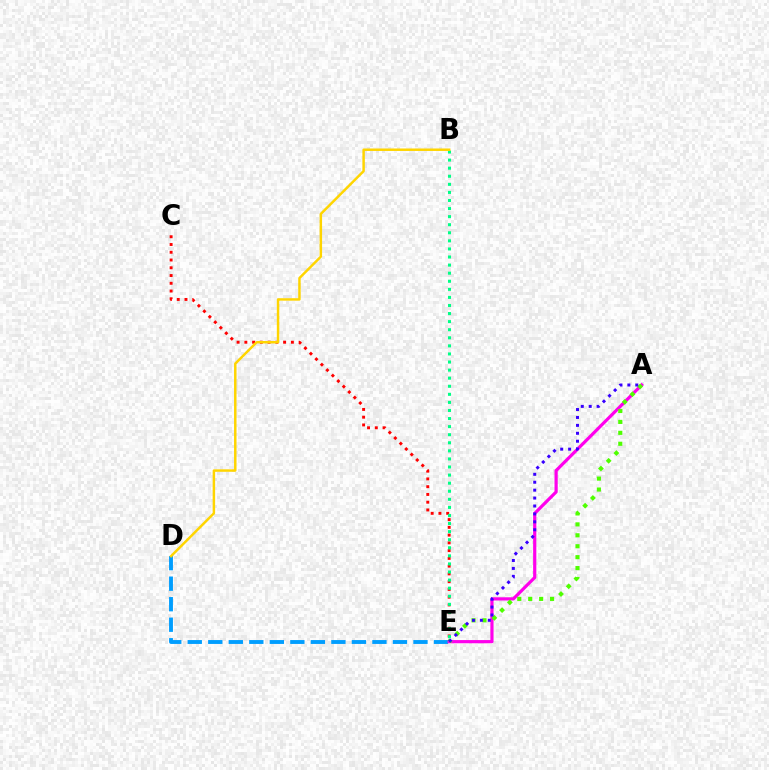{('D', 'E'): [{'color': '#009eff', 'line_style': 'dashed', 'thickness': 2.79}], ('C', 'E'): [{'color': '#ff0000', 'line_style': 'dotted', 'thickness': 2.11}], ('A', 'E'): [{'color': '#ff00ed', 'line_style': 'solid', 'thickness': 2.3}, {'color': '#4fff00', 'line_style': 'dotted', 'thickness': 2.97}, {'color': '#3700ff', 'line_style': 'dotted', 'thickness': 2.15}], ('B', 'E'): [{'color': '#00ff86', 'line_style': 'dotted', 'thickness': 2.19}], ('B', 'D'): [{'color': '#ffd500', 'line_style': 'solid', 'thickness': 1.78}]}